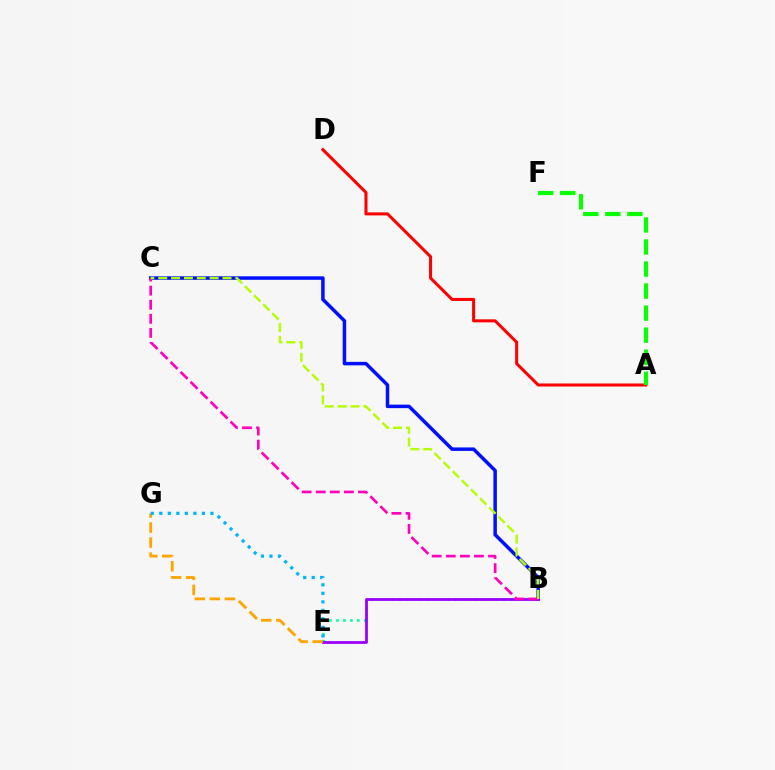{('B', 'C'): [{'color': '#0010ff', 'line_style': 'solid', 'thickness': 2.51}, {'color': '#ff00bd', 'line_style': 'dashed', 'thickness': 1.91}, {'color': '#b3ff00', 'line_style': 'dashed', 'thickness': 1.75}], ('B', 'E'): [{'color': '#00ff9d', 'line_style': 'dotted', 'thickness': 1.89}, {'color': '#9b00ff', 'line_style': 'solid', 'thickness': 2.0}], ('E', 'G'): [{'color': '#ffa500', 'line_style': 'dashed', 'thickness': 2.05}, {'color': '#00b5ff', 'line_style': 'dotted', 'thickness': 2.31}], ('A', 'D'): [{'color': '#ff0000', 'line_style': 'solid', 'thickness': 2.19}], ('A', 'F'): [{'color': '#08ff00', 'line_style': 'dashed', 'thickness': 2.99}]}